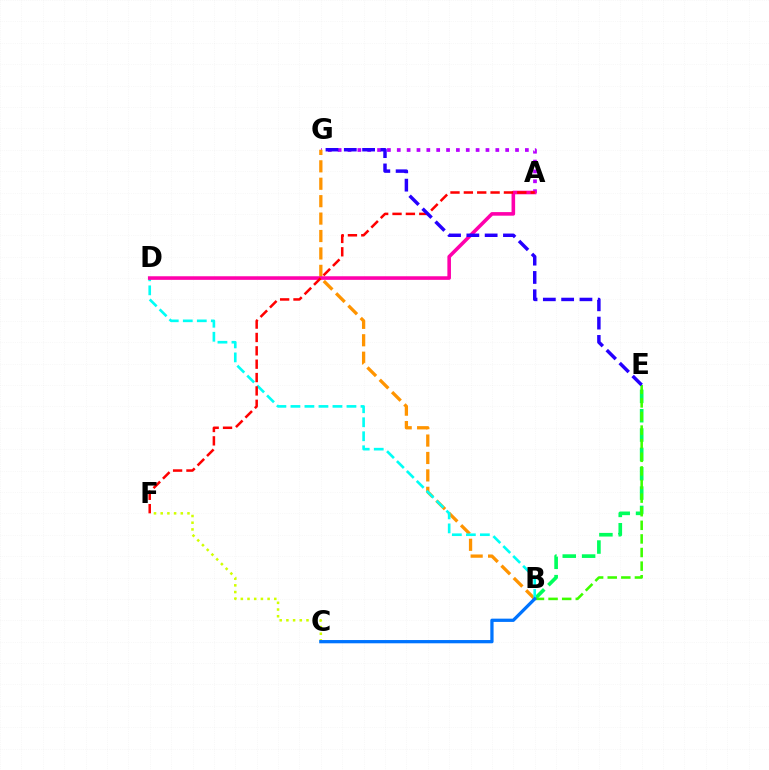{('B', 'E'): [{'color': '#00ff5c', 'line_style': 'dashed', 'thickness': 2.63}, {'color': '#3dff00', 'line_style': 'dashed', 'thickness': 1.85}], ('A', 'G'): [{'color': '#b900ff', 'line_style': 'dotted', 'thickness': 2.68}], ('C', 'F'): [{'color': '#d1ff00', 'line_style': 'dotted', 'thickness': 1.82}], ('B', 'G'): [{'color': '#ff9400', 'line_style': 'dashed', 'thickness': 2.37}], ('B', 'D'): [{'color': '#00fff6', 'line_style': 'dashed', 'thickness': 1.9}], ('A', 'D'): [{'color': '#ff00ac', 'line_style': 'solid', 'thickness': 2.58}], ('A', 'F'): [{'color': '#ff0000', 'line_style': 'dashed', 'thickness': 1.82}], ('B', 'C'): [{'color': '#0074ff', 'line_style': 'solid', 'thickness': 2.35}], ('E', 'G'): [{'color': '#2500ff', 'line_style': 'dashed', 'thickness': 2.49}]}